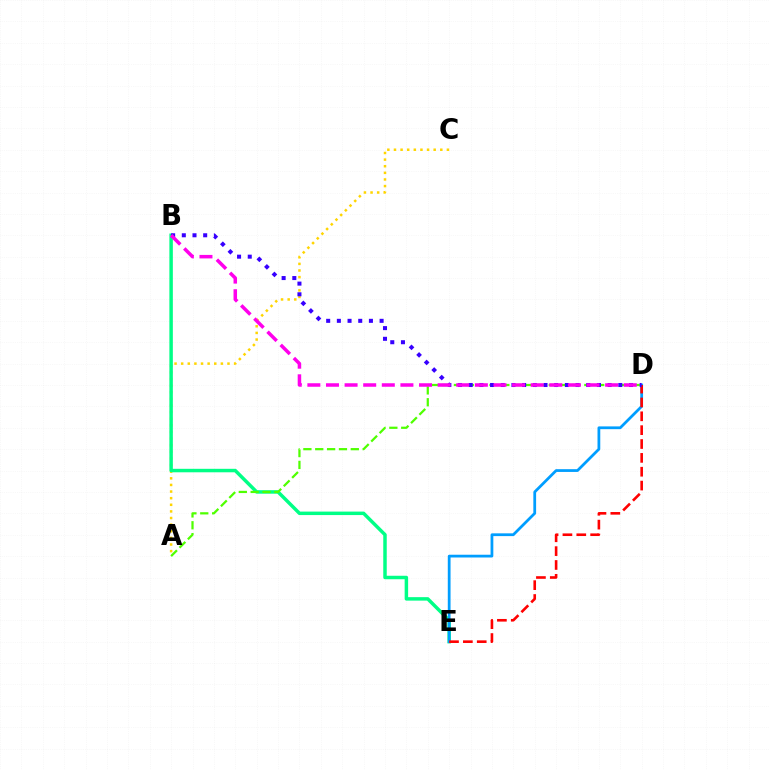{('A', 'C'): [{'color': '#ffd500', 'line_style': 'dotted', 'thickness': 1.8}], ('B', 'E'): [{'color': '#00ff86', 'line_style': 'solid', 'thickness': 2.5}], ('D', 'E'): [{'color': '#009eff', 'line_style': 'solid', 'thickness': 1.99}, {'color': '#ff0000', 'line_style': 'dashed', 'thickness': 1.88}], ('A', 'D'): [{'color': '#4fff00', 'line_style': 'dashed', 'thickness': 1.61}], ('B', 'D'): [{'color': '#3700ff', 'line_style': 'dotted', 'thickness': 2.9}, {'color': '#ff00ed', 'line_style': 'dashed', 'thickness': 2.53}]}